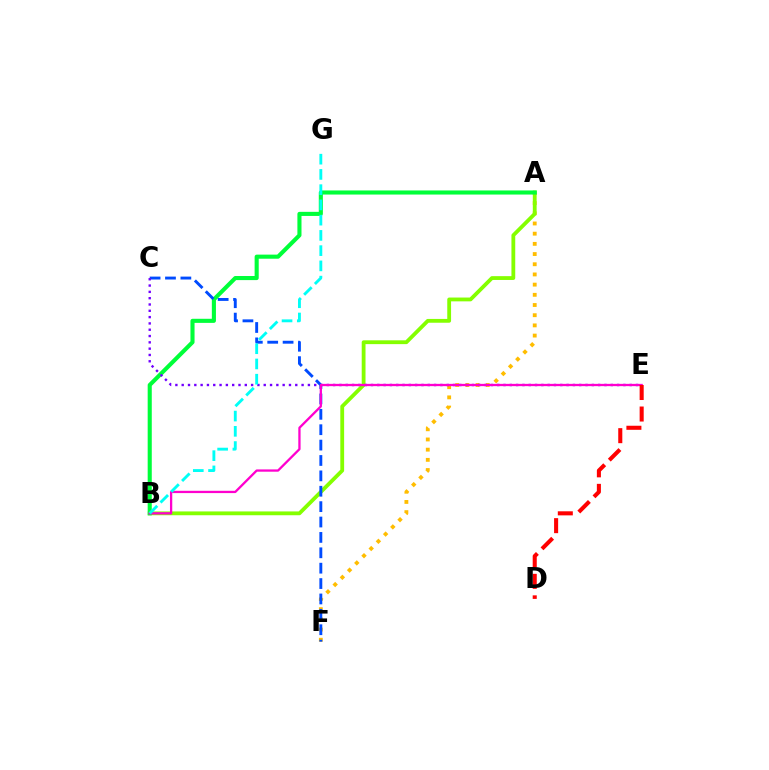{('A', 'F'): [{'color': '#ffbd00', 'line_style': 'dotted', 'thickness': 2.77}], ('A', 'B'): [{'color': '#84ff00', 'line_style': 'solid', 'thickness': 2.74}, {'color': '#00ff39', 'line_style': 'solid', 'thickness': 2.95}], ('C', 'F'): [{'color': '#004bff', 'line_style': 'dashed', 'thickness': 2.09}], ('C', 'E'): [{'color': '#7200ff', 'line_style': 'dotted', 'thickness': 1.71}], ('B', 'E'): [{'color': '#ff00cf', 'line_style': 'solid', 'thickness': 1.65}], ('B', 'G'): [{'color': '#00fff6', 'line_style': 'dashed', 'thickness': 2.07}], ('D', 'E'): [{'color': '#ff0000', 'line_style': 'dashed', 'thickness': 2.92}]}